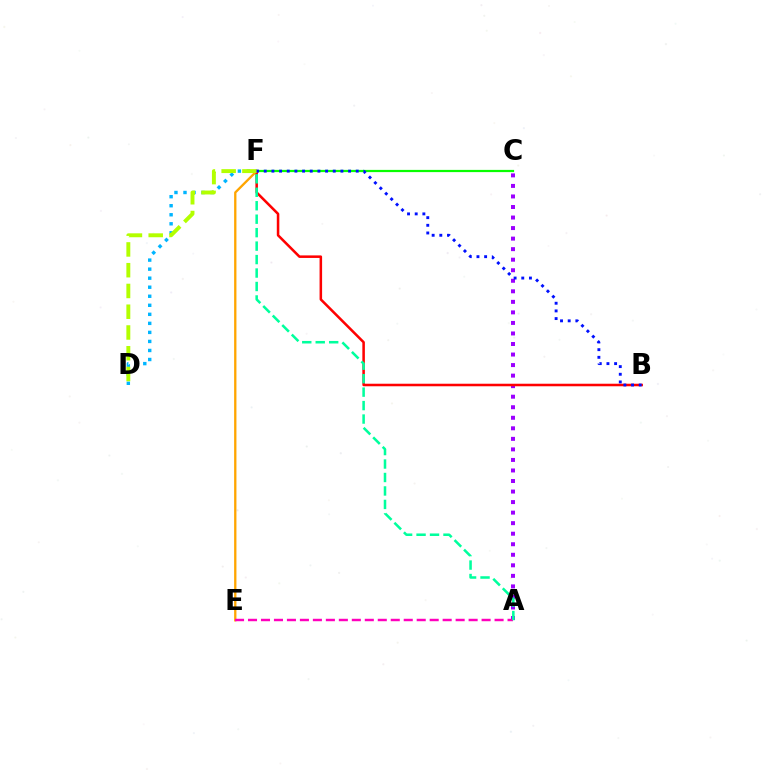{('E', 'F'): [{'color': '#ffa500', 'line_style': 'solid', 'thickness': 1.66}], ('A', 'C'): [{'color': '#9b00ff', 'line_style': 'dotted', 'thickness': 2.86}], ('C', 'F'): [{'color': '#08ff00', 'line_style': 'solid', 'thickness': 1.6}], ('B', 'F'): [{'color': '#ff0000', 'line_style': 'solid', 'thickness': 1.83}, {'color': '#0010ff', 'line_style': 'dotted', 'thickness': 2.08}], ('D', 'F'): [{'color': '#00b5ff', 'line_style': 'dotted', 'thickness': 2.45}, {'color': '#b3ff00', 'line_style': 'dashed', 'thickness': 2.82}], ('A', 'E'): [{'color': '#ff00bd', 'line_style': 'dashed', 'thickness': 1.76}], ('A', 'F'): [{'color': '#00ff9d', 'line_style': 'dashed', 'thickness': 1.83}]}